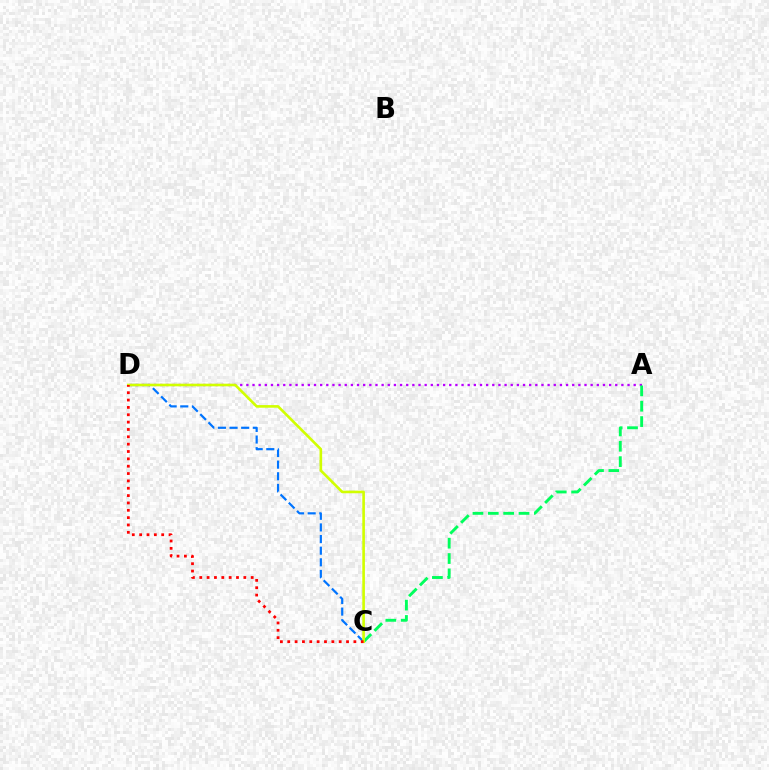{('C', 'D'): [{'color': '#0074ff', 'line_style': 'dashed', 'thickness': 1.58}, {'color': '#d1ff00', 'line_style': 'solid', 'thickness': 1.89}, {'color': '#ff0000', 'line_style': 'dotted', 'thickness': 2.0}], ('A', 'D'): [{'color': '#b900ff', 'line_style': 'dotted', 'thickness': 1.67}], ('A', 'C'): [{'color': '#00ff5c', 'line_style': 'dashed', 'thickness': 2.09}]}